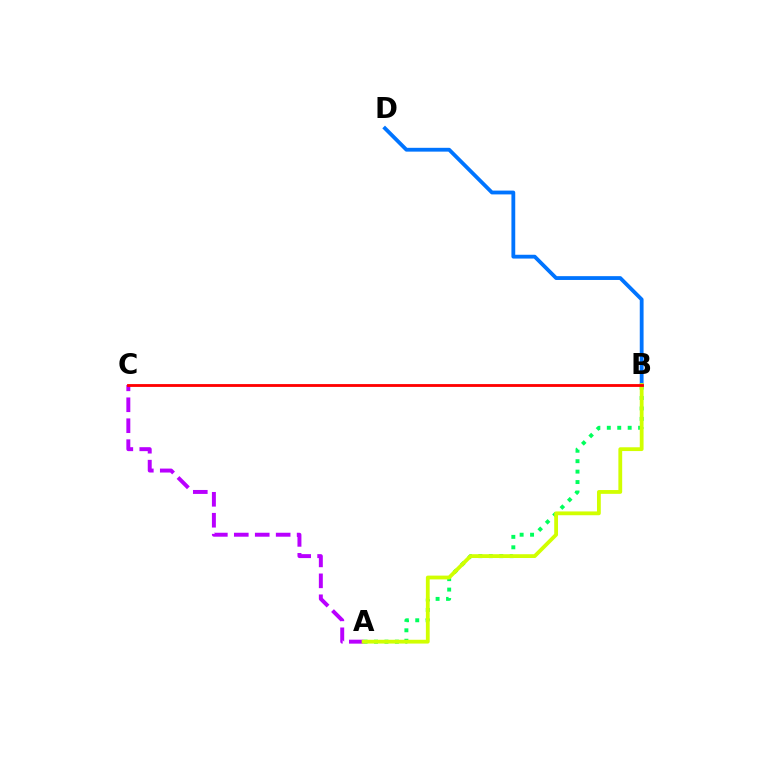{('A', 'B'): [{'color': '#00ff5c', 'line_style': 'dotted', 'thickness': 2.84}, {'color': '#d1ff00', 'line_style': 'solid', 'thickness': 2.73}], ('B', 'D'): [{'color': '#0074ff', 'line_style': 'solid', 'thickness': 2.74}], ('A', 'C'): [{'color': '#b900ff', 'line_style': 'dashed', 'thickness': 2.85}], ('B', 'C'): [{'color': '#ff0000', 'line_style': 'solid', 'thickness': 2.04}]}